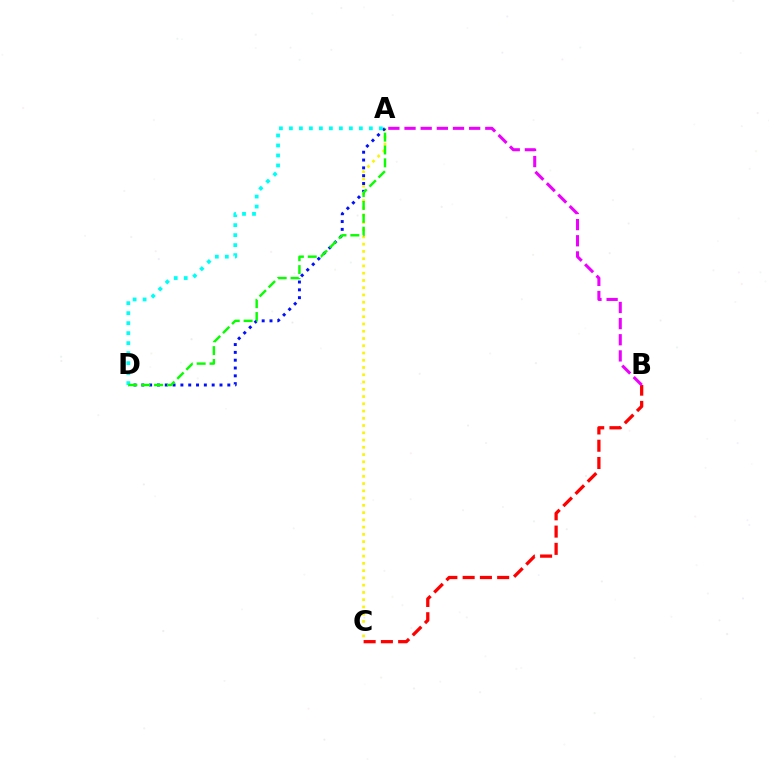{('A', 'C'): [{'color': '#fcf500', 'line_style': 'dotted', 'thickness': 1.97}], ('B', 'C'): [{'color': '#ff0000', 'line_style': 'dashed', 'thickness': 2.35}], ('A', 'D'): [{'color': '#0010ff', 'line_style': 'dotted', 'thickness': 2.12}, {'color': '#00fff6', 'line_style': 'dotted', 'thickness': 2.72}, {'color': '#08ff00', 'line_style': 'dashed', 'thickness': 1.75}], ('A', 'B'): [{'color': '#ee00ff', 'line_style': 'dashed', 'thickness': 2.19}]}